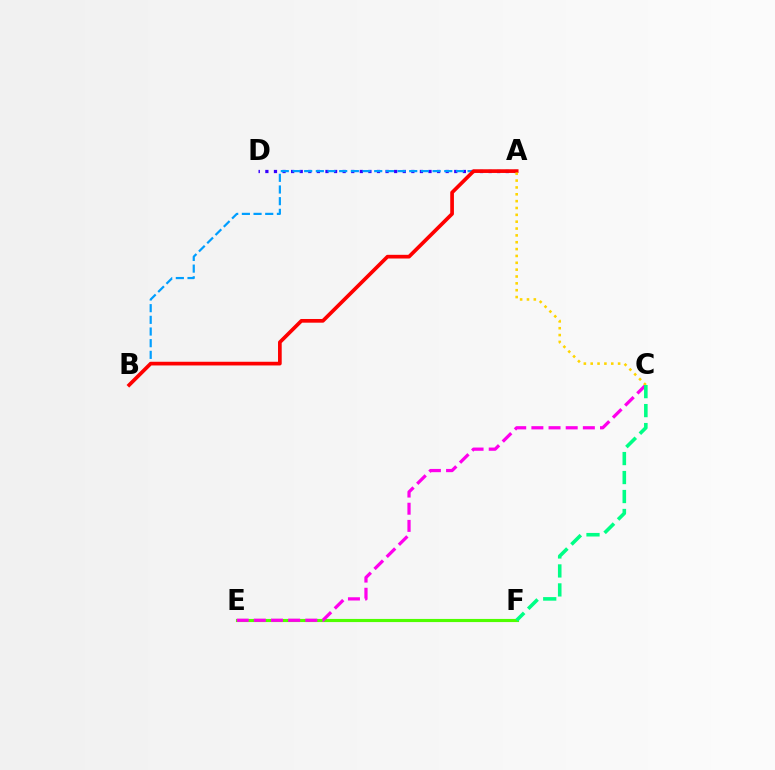{('A', 'D'): [{'color': '#3700ff', 'line_style': 'dotted', 'thickness': 2.33}], ('E', 'F'): [{'color': '#4fff00', 'line_style': 'solid', 'thickness': 2.26}], ('C', 'E'): [{'color': '#ff00ed', 'line_style': 'dashed', 'thickness': 2.33}], ('A', 'B'): [{'color': '#009eff', 'line_style': 'dashed', 'thickness': 1.59}, {'color': '#ff0000', 'line_style': 'solid', 'thickness': 2.66}], ('A', 'C'): [{'color': '#ffd500', 'line_style': 'dotted', 'thickness': 1.86}], ('C', 'F'): [{'color': '#00ff86', 'line_style': 'dashed', 'thickness': 2.58}]}